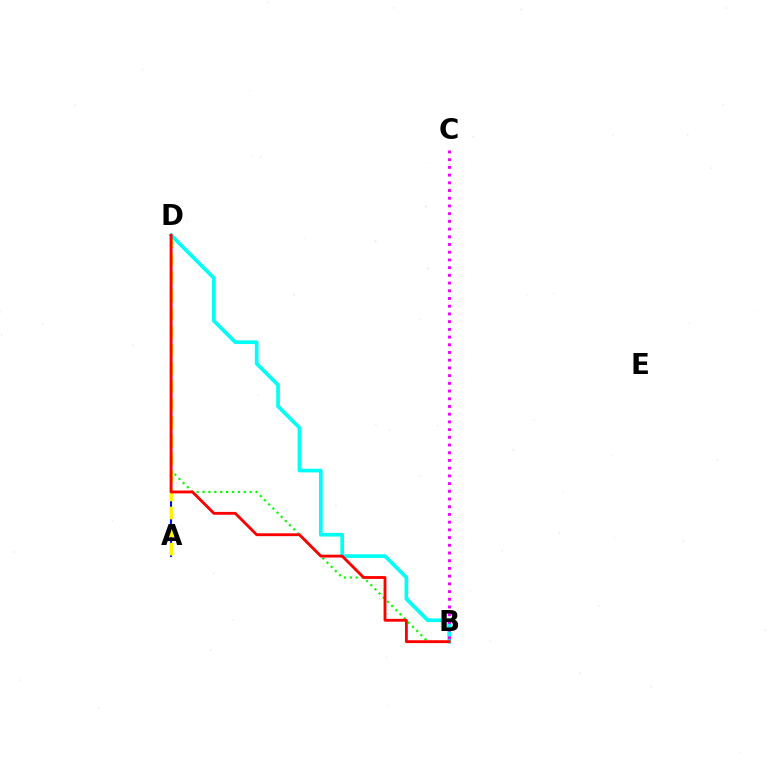{('A', 'D'): [{'color': '#0010ff', 'line_style': 'solid', 'thickness': 1.51}, {'color': '#fcf500', 'line_style': 'dashed', 'thickness': 2.46}], ('B', 'D'): [{'color': '#08ff00', 'line_style': 'dotted', 'thickness': 1.6}, {'color': '#00fff6', 'line_style': 'solid', 'thickness': 2.65}, {'color': '#ff0000', 'line_style': 'solid', 'thickness': 2.05}], ('B', 'C'): [{'color': '#ee00ff', 'line_style': 'dotted', 'thickness': 2.1}]}